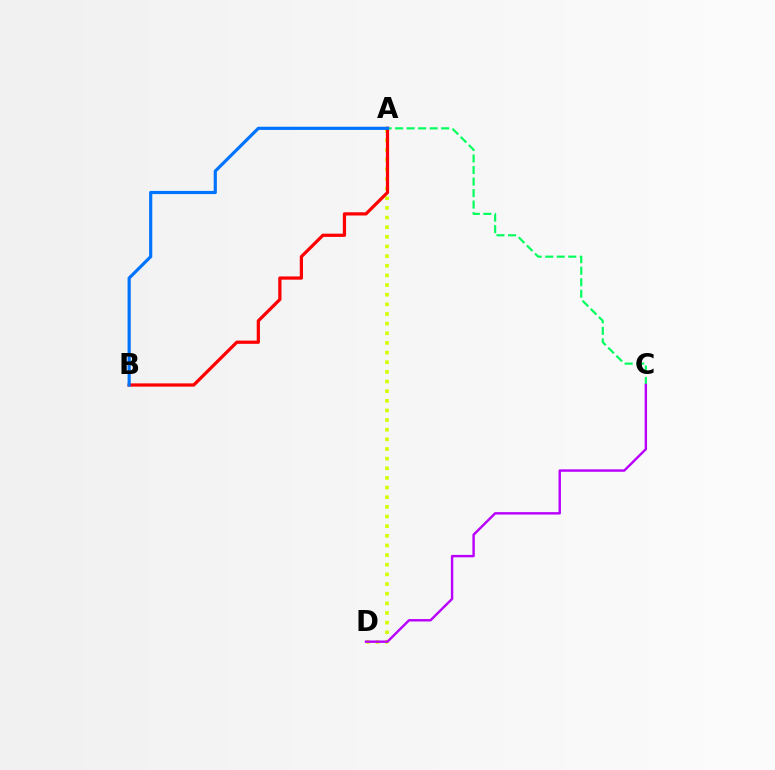{('A', 'D'): [{'color': '#d1ff00', 'line_style': 'dotted', 'thickness': 2.62}], ('A', 'C'): [{'color': '#00ff5c', 'line_style': 'dashed', 'thickness': 1.56}], ('A', 'B'): [{'color': '#ff0000', 'line_style': 'solid', 'thickness': 2.33}, {'color': '#0074ff', 'line_style': 'solid', 'thickness': 2.29}], ('C', 'D'): [{'color': '#b900ff', 'line_style': 'solid', 'thickness': 1.74}]}